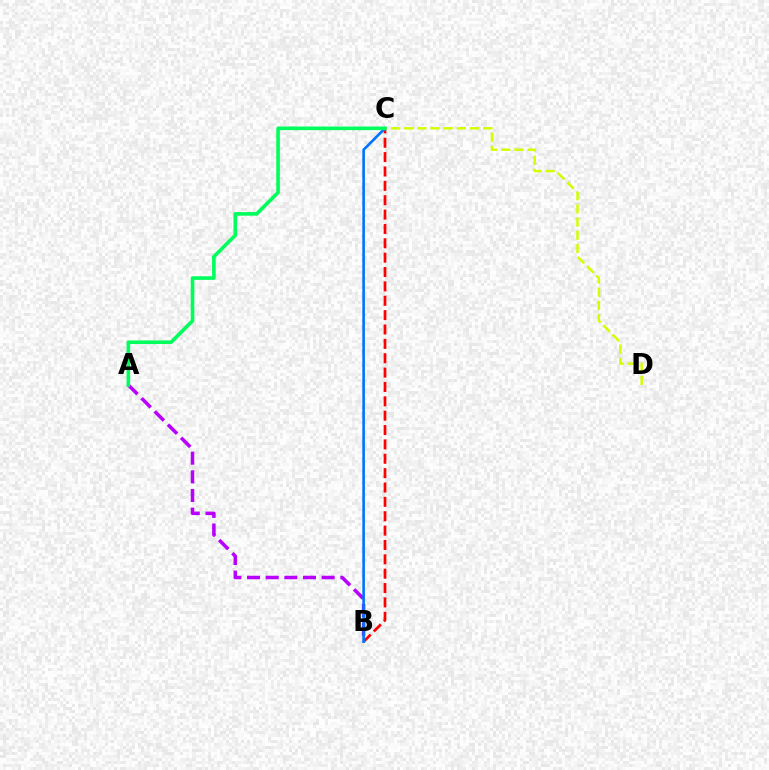{('B', 'C'): [{'color': '#ff0000', 'line_style': 'dashed', 'thickness': 1.95}, {'color': '#0074ff', 'line_style': 'solid', 'thickness': 1.89}], ('A', 'B'): [{'color': '#b900ff', 'line_style': 'dashed', 'thickness': 2.53}], ('C', 'D'): [{'color': '#d1ff00', 'line_style': 'dashed', 'thickness': 1.79}], ('A', 'C'): [{'color': '#00ff5c', 'line_style': 'solid', 'thickness': 2.61}]}